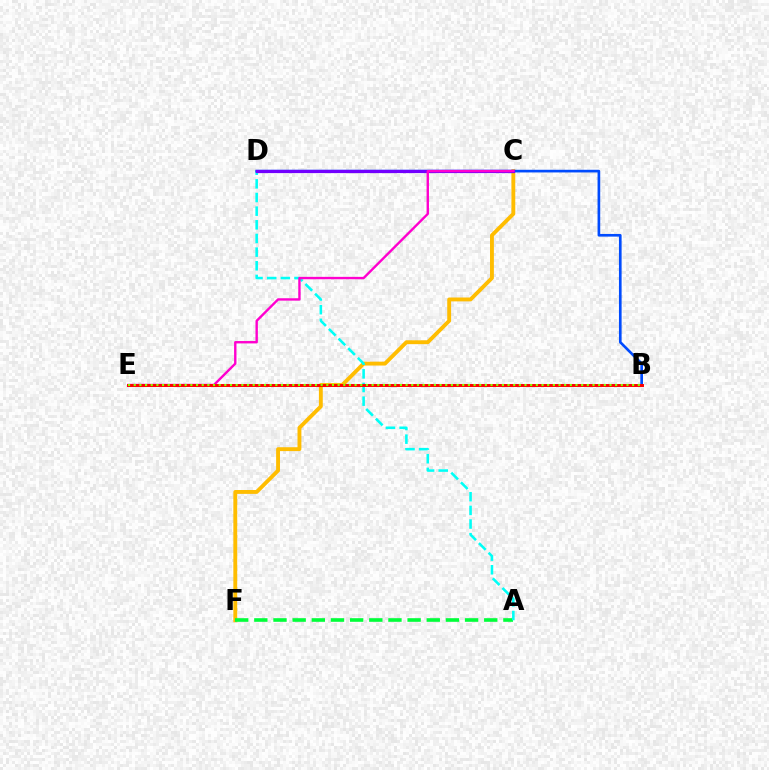{('C', 'F'): [{'color': '#ffbd00', 'line_style': 'solid', 'thickness': 2.79}], ('A', 'F'): [{'color': '#00ff39', 'line_style': 'dashed', 'thickness': 2.6}], ('A', 'D'): [{'color': '#00fff6', 'line_style': 'dashed', 'thickness': 1.85}], ('B', 'D'): [{'color': '#004bff', 'line_style': 'solid', 'thickness': 1.92}], ('C', 'D'): [{'color': '#7200ff', 'line_style': 'solid', 'thickness': 2.31}], ('C', 'E'): [{'color': '#ff00cf', 'line_style': 'solid', 'thickness': 1.72}], ('B', 'E'): [{'color': '#ff0000', 'line_style': 'solid', 'thickness': 2.12}, {'color': '#84ff00', 'line_style': 'dotted', 'thickness': 1.54}]}